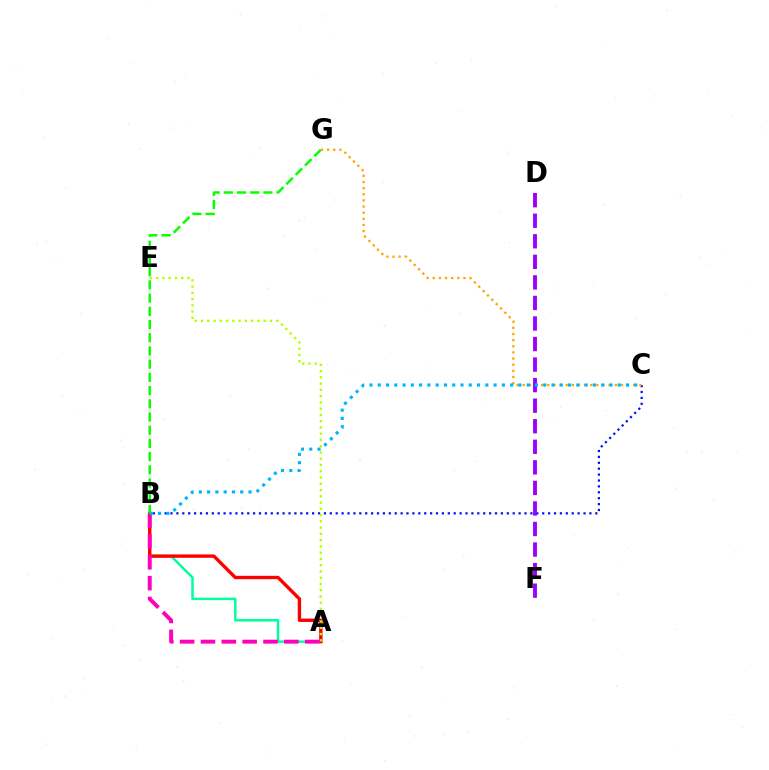{('A', 'B'): [{'color': '#00ff9d', 'line_style': 'solid', 'thickness': 1.79}, {'color': '#ff0000', 'line_style': 'solid', 'thickness': 2.44}, {'color': '#ff00bd', 'line_style': 'dashed', 'thickness': 2.83}], ('B', 'C'): [{'color': '#0010ff', 'line_style': 'dotted', 'thickness': 1.6}, {'color': '#00b5ff', 'line_style': 'dotted', 'thickness': 2.25}], ('C', 'G'): [{'color': '#ffa500', 'line_style': 'dotted', 'thickness': 1.67}], ('D', 'F'): [{'color': '#9b00ff', 'line_style': 'dashed', 'thickness': 2.79}], ('A', 'E'): [{'color': '#b3ff00', 'line_style': 'dotted', 'thickness': 1.7}], ('B', 'G'): [{'color': '#08ff00', 'line_style': 'dashed', 'thickness': 1.79}]}